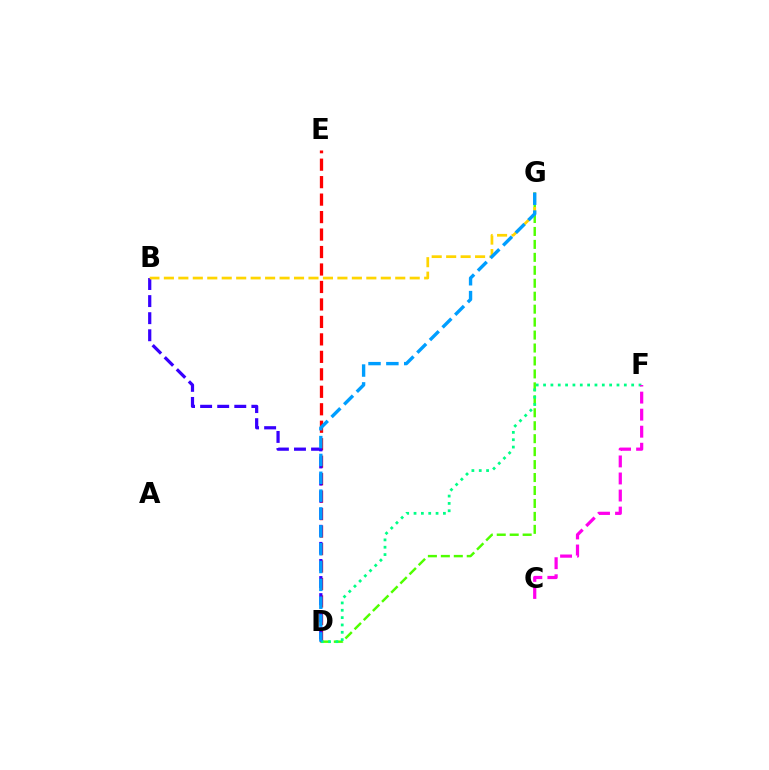{('D', 'E'): [{'color': '#ff0000', 'line_style': 'dashed', 'thickness': 2.37}], ('D', 'G'): [{'color': '#4fff00', 'line_style': 'dashed', 'thickness': 1.76}, {'color': '#009eff', 'line_style': 'dashed', 'thickness': 2.42}], ('D', 'F'): [{'color': '#00ff86', 'line_style': 'dotted', 'thickness': 1.99}], ('B', 'D'): [{'color': '#3700ff', 'line_style': 'dashed', 'thickness': 2.32}], ('B', 'G'): [{'color': '#ffd500', 'line_style': 'dashed', 'thickness': 1.96}], ('C', 'F'): [{'color': '#ff00ed', 'line_style': 'dashed', 'thickness': 2.32}]}